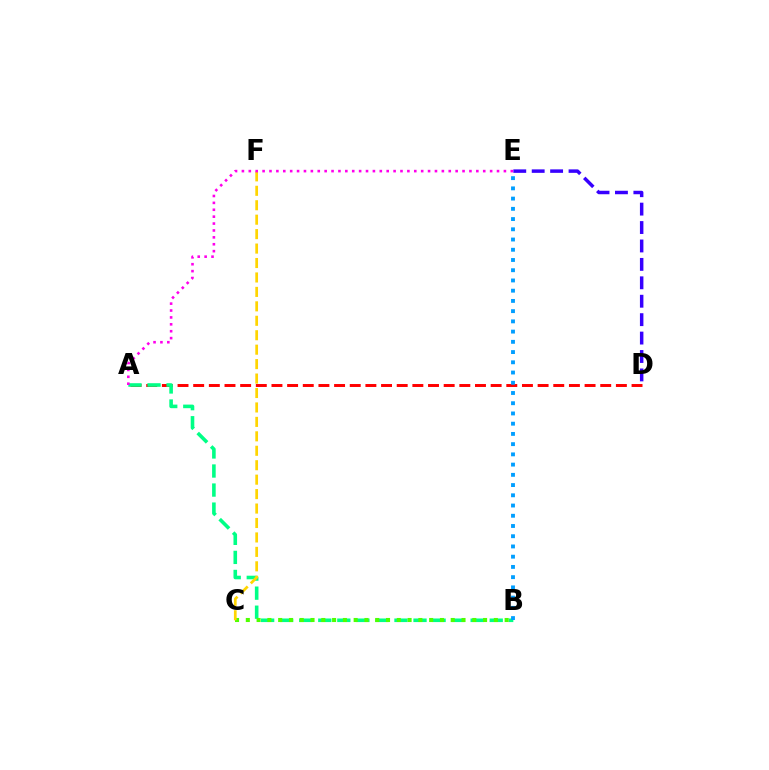{('A', 'D'): [{'color': '#ff0000', 'line_style': 'dashed', 'thickness': 2.13}], ('A', 'B'): [{'color': '#00ff86', 'line_style': 'dashed', 'thickness': 2.59}], ('D', 'E'): [{'color': '#3700ff', 'line_style': 'dashed', 'thickness': 2.5}], ('B', 'C'): [{'color': '#4fff00', 'line_style': 'dotted', 'thickness': 2.93}], ('B', 'E'): [{'color': '#009eff', 'line_style': 'dotted', 'thickness': 2.78}], ('C', 'F'): [{'color': '#ffd500', 'line_style': 'dashed', 'thickness': 1.96}], ('A', 'E'): [{'color': '#ff00ed', 'line_style': 'dotted', 'thickness': 1.87}]}